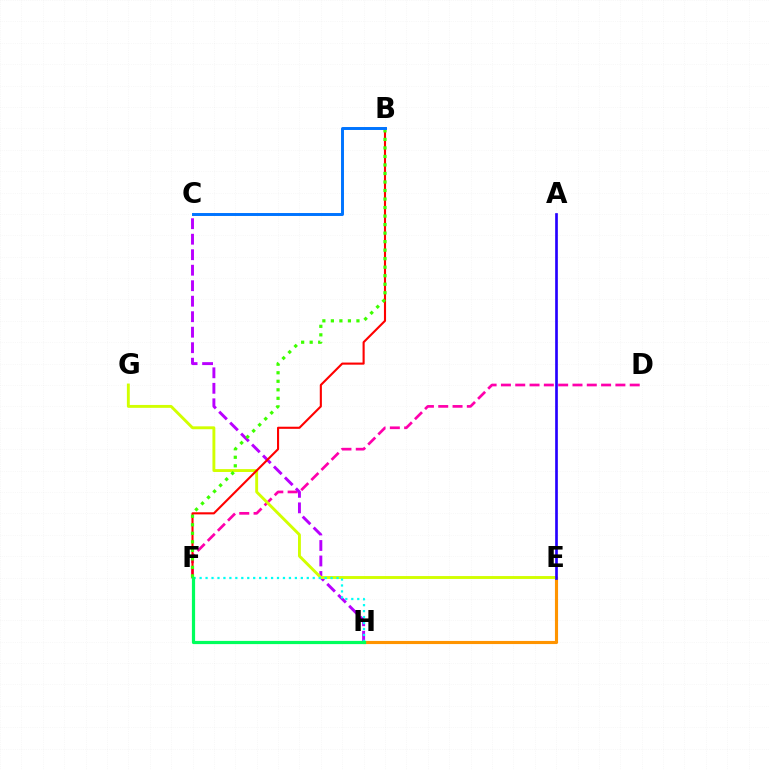{('E', 'H'): [{'color': '#ff9400', 'line_style': 'solid', 'thickness': 2.24}], ('D', 'F'): [{'color': '#ff00ac', 'line_style': 'dashed', 'thickness': 1.94}], ('C', 'H'): [{'color': '#b900ff', 'line_style': 'dashed', 'thickness': 2.11}], ('E', 'G'): [{'color': '#d1ff00', 'line_style': 'solid', 'thickness': 2.08}], ('B', 'F'): [{'color': '#ff0000', 'line_style': 'solid', 'thickness': 1.52}, {'color': '#3dff00', 'line_style': 'dotted', 'thickness': 2.31}], ('F', 'H'): [{'color': '#00fff6', 'line_style': 'dotted', 'thickness': 1.62}, {'color': '#00ff5c', 'line_style': 'solid', 'thickness': 2.3}], ('B', 'C'): [{'color': '#0074ff', 'line_style': 'solid', 'thickness': 2.13}], ('A', 'E'): [{'color': '#2500ff', 'line_style': 'solid', 'thickness': 1.92}]}